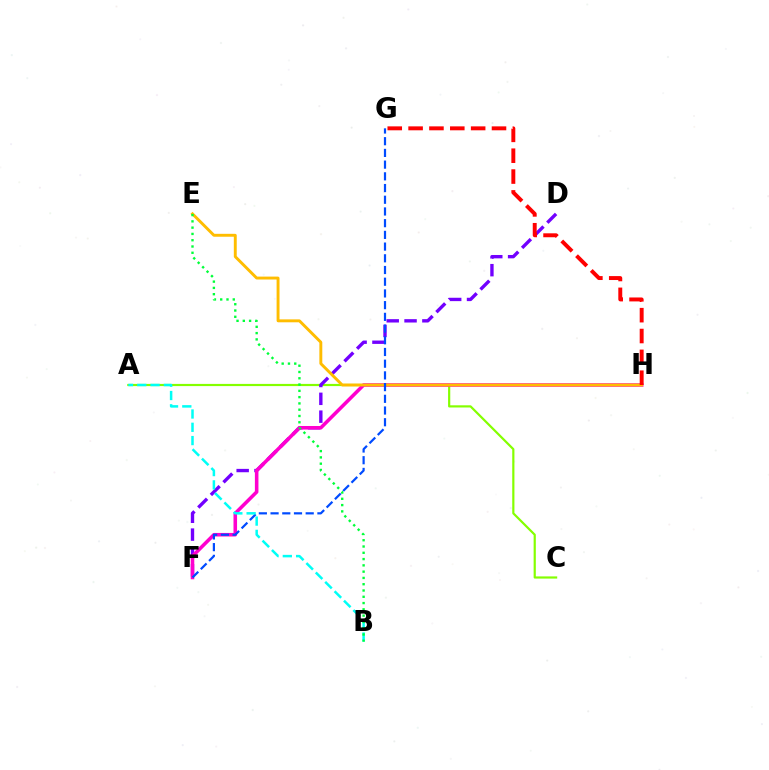{('A', 'C'): [{'color': '#84ff00', 'line_style': 'solid', 'thickness': 1.57}], ('D', 'F'): [{'color': '#7200ff', 'line_style': 'dashed', 'thickness': 2.42}], ('F', 'H'): [{'color': '#ff00cf', 'line_style': 'solid', 'thickness': 2.56}], ('E', 'H'): [{'color': '#ffbd00', 'line_style': 'solid', 'thickness': 2.1}], ('F', 'G'): [{'color': '#004bff', 'line_style': 'dashed', 'thickness': 1.59}], ('G', 'H'): [{'color': '#ff0000', 'line_style': 'dashed', 'thickness': 2.83}], ('A', 'B'): [{'color': '#00fff6', 'line_style': 'dashed', 'thickness': 1.81}], ('B', 'E'): [{'color': '#00ff39', 'line_style': 'dotted', 'thickness': 1.71}]}